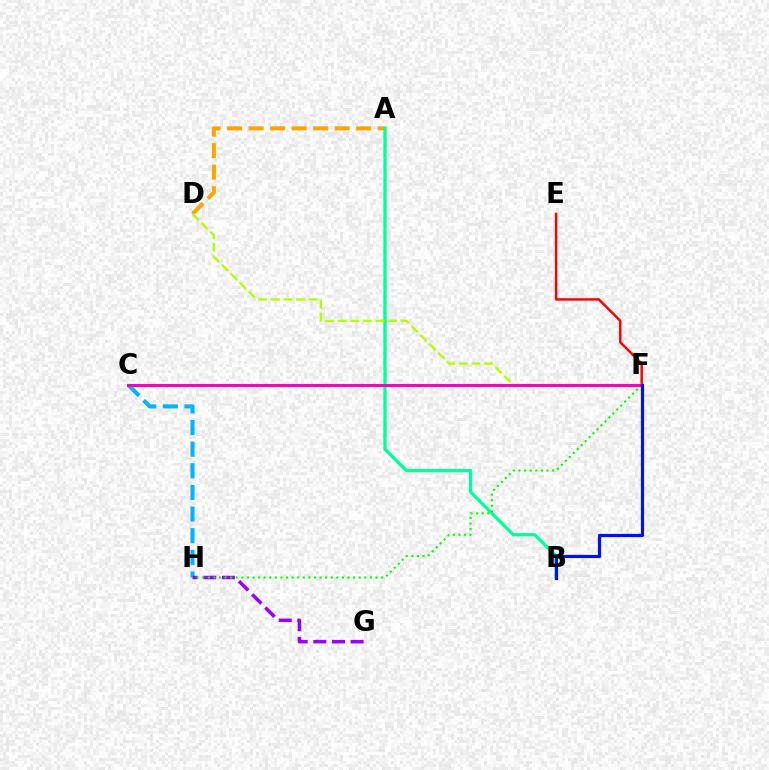{('C', 'H'): [{'color': '#00b5ff', 'line_style': 'dashed', 'thickness': 2.94}], ('G', 'H'): [{'color': '#9b00ff', 'line_style': 'dashed', 'thickness': 2.53}], ('A', 'D'): [{'color': '#ffa500', 'line_style': 'dashed', 'thickness': 2.92}], ('A', 'B'): [{'color': '#00ff9d', 'line_style': 'solid', 'thickness': 2.37}], ('E', 'F'): [{'color': '#ff0000', 'line_style': 'solid', 'thickness': 1.77}], ('D', 'F'): [{'color': '#b3ff00', 'line_style': 'dashed', 'thickness': 1.72}], ('F', 'H'): [{'color': '#08ff00', 'line_style': 'dotted', 'thickness': 1.52}], ('C', 'F'): [{'color': '#ff00bd', 'line_style': 'solid', 'thickness': 2.14}], ('B', 'F'): [{'color': '#0010ff', 'line_style': 'solid', 'thickness': 2.28}]}